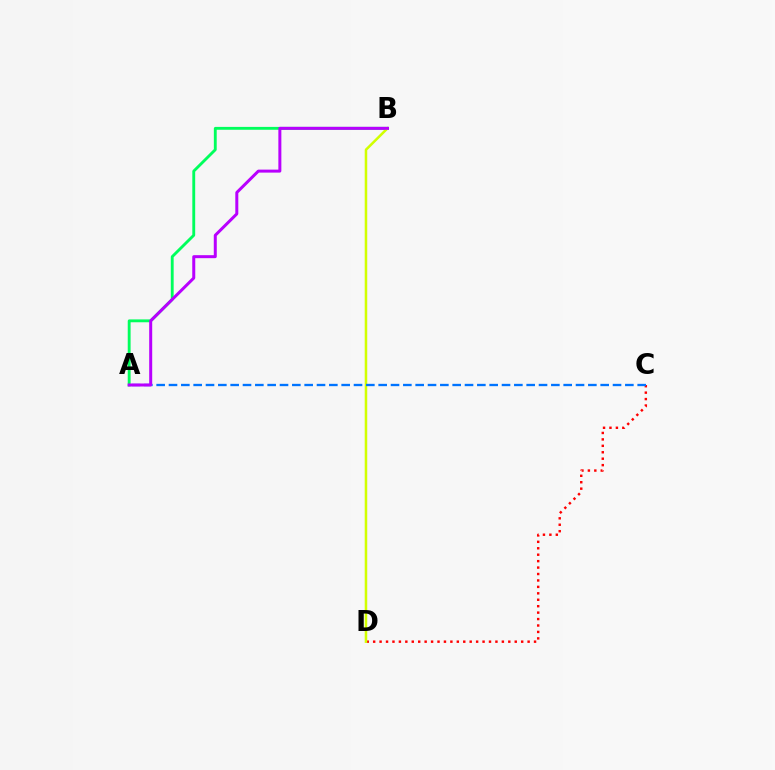{('C', 'D'): [{'color': '#ff0000', 'line_style': 'dotted', 'thickness': 1.75}], ('A', 'B'): [{'color': '#00ff5c', 'line_style': 'solid', 'thickness': 2.06}, {'color': '#b900ff', 'line_style': 'solid', 'thickness': 2.16}], ('B', 'D'): [{'color': '#d1ff00', 'line_style': 'solid', 'thickness': 1.82}], ('A', 'C'): [{'color': '#0074ff', 'line_style': 'dashed', 'thickness': 1.68}]}